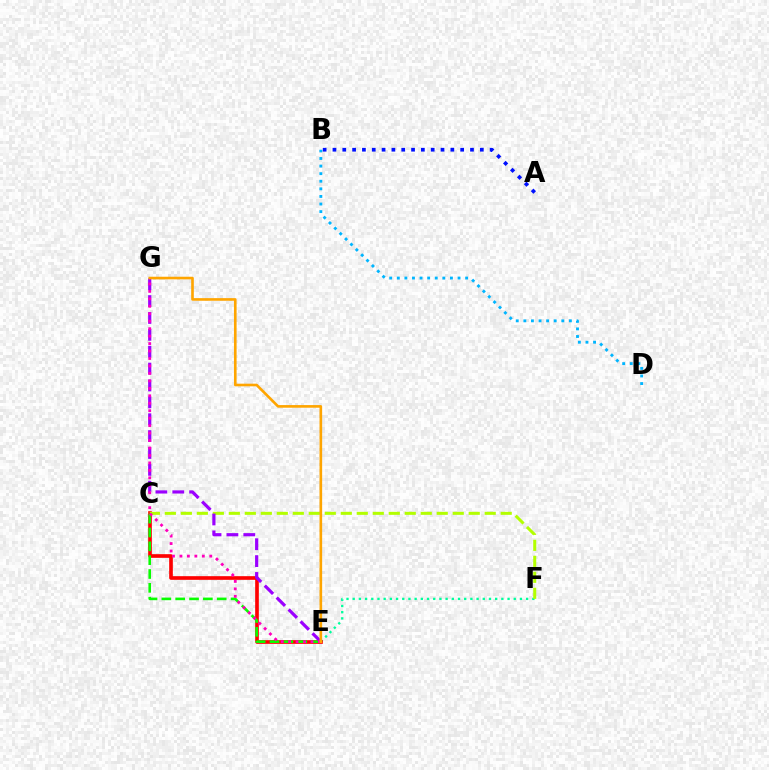{('E', 'F'): [{'color': '#00ff9d', 'line_style': 'dotted', 'thickness': 1.68}], ('C', 'E'): [{'color': '#ff0000', 'line_style': 'solid', 'thickness': 2.63}, {'color': '#08ff00', 'line_style': 'dashed', 'thickness': 1.88}], ('B', 'D'): [{'color': '#00b5ff', 'line_style': 'dotted', 'thickness': 2.06}], ('C', 'F'): [{'color': '#b3ff00', 'line_style': 'dashed', 'thickness': 2.17}], ('A', 'B'): [{'color': '#0010ff', 'line_style': 'dotted', 'thickness': 2.67}], ('E', 'G'): [{'color': '#9b00ff', 'line_style': 'dashed', 'thickness': 2.29}, {'color': '#ff00bd', 'line_style': 'dotted', 'thickness': 2.03}, {'color': '#ffa500', 'line_style': 'solid', 'thickness': 1.9}]}